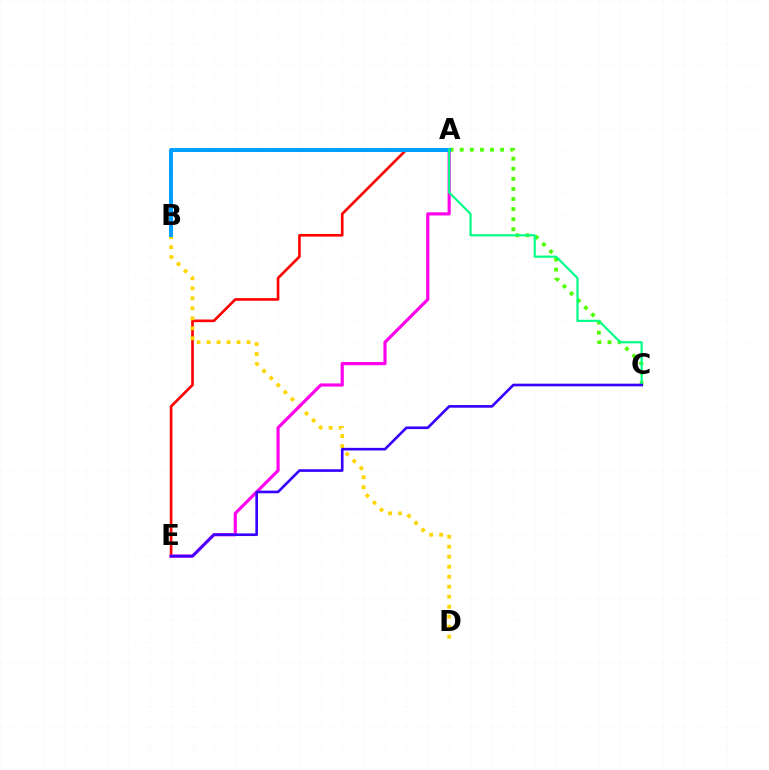{('A', 'C'): [{'color': '#4fff00', 'line_style': 'dotted', 'thickness': 2.74}, {'color': '#00ff86', 'line_style': 'solid', 'thickness': 1.56}], ('A', 'E'): [{'color': '#ff0000', 'line_style': 'solid', 'thickness': 1.9}, {'color': '#ff00ed', 'line_style': 'solid', 'thickness': 2.28}], ('B', 'D'): [{'color': '#ffd500', 'line_style': 'dotted', 'thickness': 2.72}], ('A', 'B'): [{'color': '#009eff', 'line_style': 'solid', 'thickness': 2.85}], ('C', 'E'): [{'color': '#3700ff', 'line_style': 'solid', 'thickness': 1.9}]}